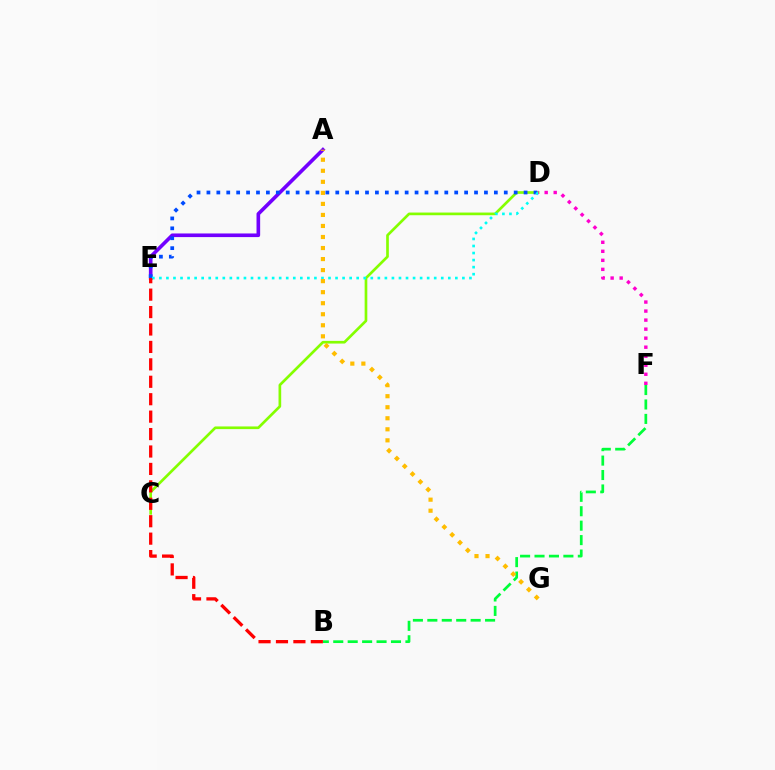{('C', 'D'): [{'color': '#84ff00', 'line_style': 'solid', 'thickness': 1.93}], ('A', 'E'): [{'color': '#7200ff', 'line_style': 'solid', 'thickness': 2.61}], ('D', 'E'): [{'color': '#004bff', 'line_style': 'dotted', 'thickness': 2.69}, {'color': '#00fff6', 'line_style': 'dotted', 'thickness': 1.91}], ('D', 'F'): [{'color': '#ff00cf', 'line_style': 'dotted', 'thickness': 2.45}], ('B', 'F'): [{'color': '#00ff39', 'line_style': 'dashed', 'thickness': 1.96}], ('A', 'G'): [{'color': '#ffbd00', 'line_style': 'dotted', 'thickness': 3.0}], ('B', 'E'): [{'color': '#ff0000', 'line_style': 'dashed', 'thickness': 2.37}]}